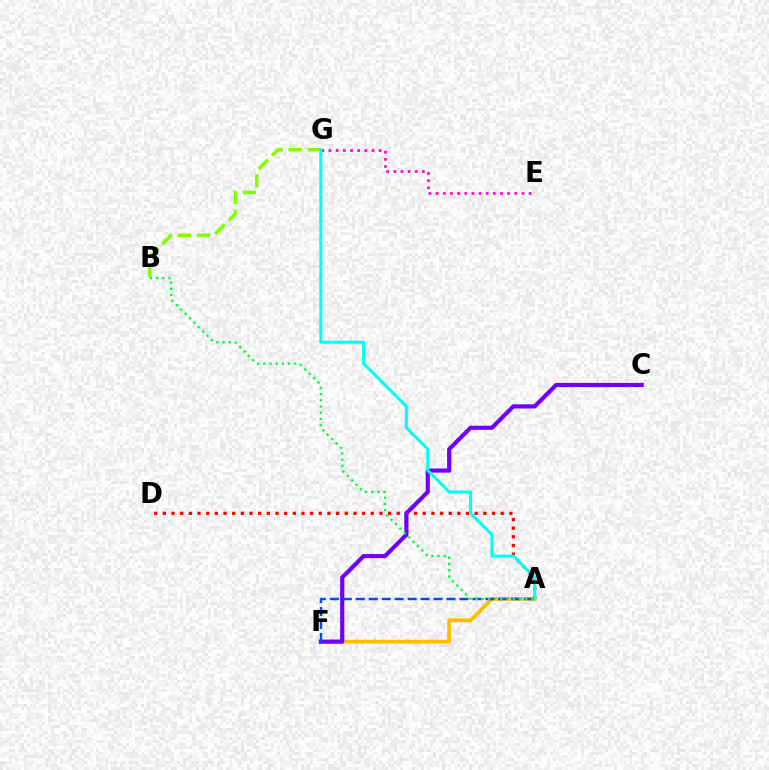{('A', 'F'): [{'color': '#ffbd00', 'line_style': 'solid', 'thickness': 2.76}, {'color': '#004bff', 'line_style': 'dashed', 'thickness': 1.76}], ('E', 'G'): [{'color': '#ff00cf', 'line_style': 'dotted', 'thickness': 1.94}], ('A', 'D'): [{'color': '#ff0000', 'line_style': 'dotted', 'thickness': 2.35}], ('B', 'G'): [{'color': '#84ff00', 'line_style': 'dashed', 'thickness': 2.58}], ('C', 'F'): [{'color': '#7200ff', 'line_style': 'solid', 'thickness': 2.99}], ('A', 'G'): [{'color': '#00fff6', 'line_style': 'solid', 'thickness': 2.16}], ('A', 'B'): [{'color': '#00ff39', 'line_style': 'dotted', 'thickness': 1.69}]}